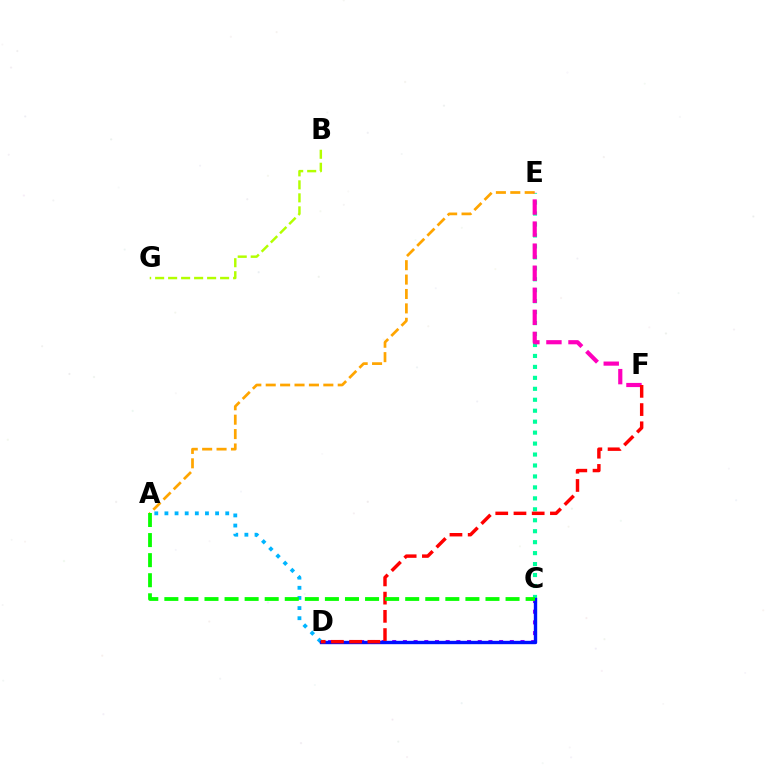{('C', 'E'): [{'color': '#00ff9d', 'line_style': 'dotted', 'thickness': 2.98}], ('C', 'D'): [{'color': '#9b00ff', 'line_style': 'dotted', 'thickness': 2.9}, {'color': '#0010ff', 'line_style': 'solid', 'thickness': 2.42}], ('A', 'D'): [{'color': '#00b5ff', 'line_style': 'dotted', 'thickness': 2.75}], ('A', 'E'): [{'color': '#ffa500', 'line_style': 'dashed', 'thickness': 1.96}], ('E', 'F'): [{'color': '#ff00bd', 'line_style': 'dashed', 'thickness': 3.0}], ('B', 'G'): [{'color': '#b3ff00', 'line_style': 'dashed', 'thickness': 1.77}], ('D', 'F'): [{'color': '#ff0000', 'line_style': 'dashed', 'thickness': 2.47}], ('A', 'C'): [{'color': '#08ff00', 'line_style': 'dashed', 'thickness': 2.73}]}